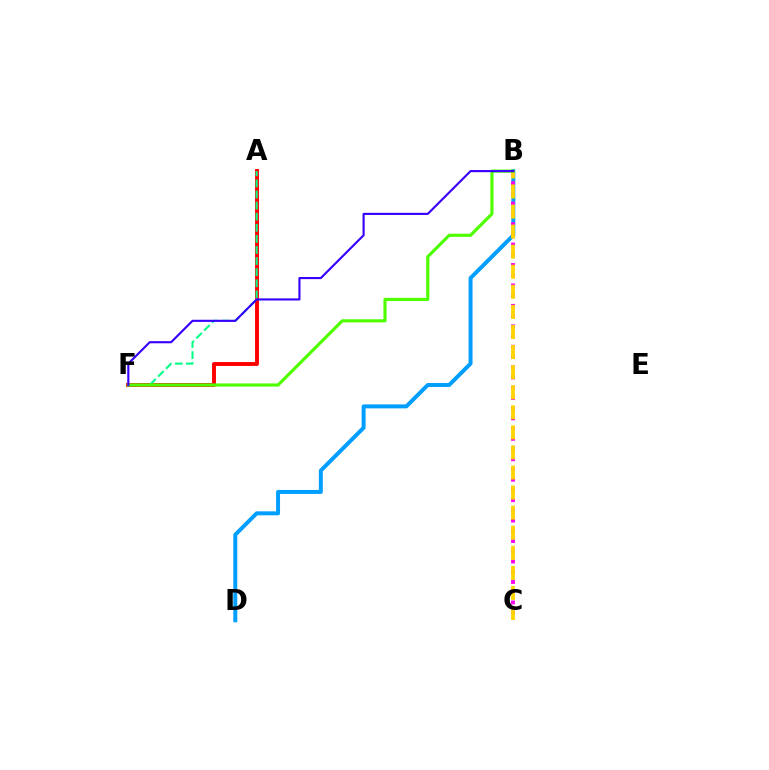{('B', 'D'): [{'color': '#009eff', 'line_style': 'solid', 'thickness': 2.85}], ('B', 'C'): [{'color': '#ff00ed', 'line_style': 'dotted', 'thickness': 2.78}, {'color': '#ffd500', 'line_style': 'dashed', 'thickness': 2.73}], ('A', 'F'): [{'color': '#ff0000', 'line_style': 'solid', 'thickness': 2.81}, {'color': '#00ff86', 'line_style': 'dashed', 'thickness': 1.51}], ('B', 'F'): [{'color': '#4fff00', 'line_style': 'solid', 'thickness': 2.27}, {'color': '#3700ff', 'line_style': 'solid', 'thickness': 1.53}]}